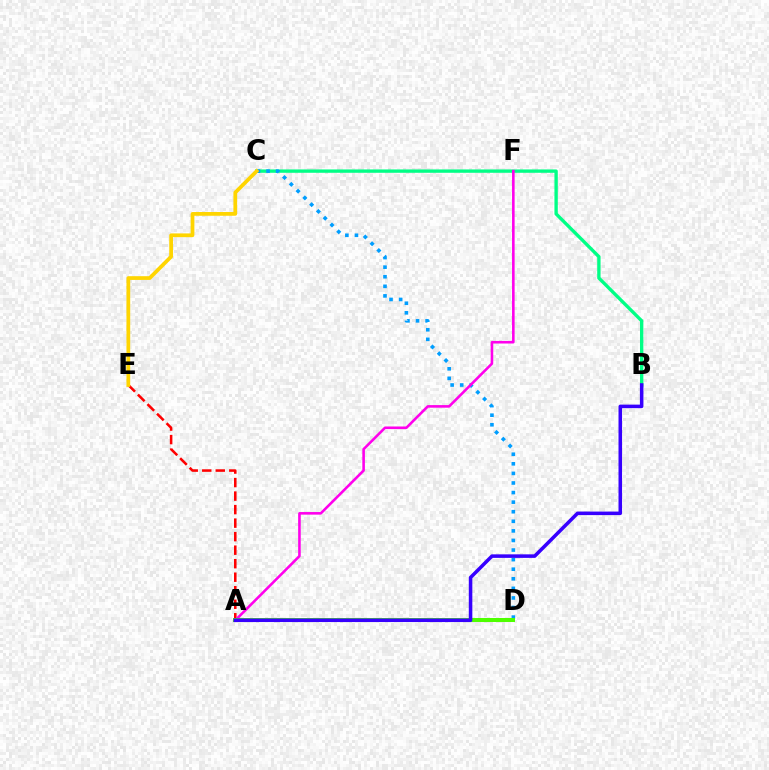{('A', 'E'): [{'color': '#ff0000', 'line_style': 'dashed', 'thickness': 1.84}], ('B', 'C'): [{'color': '#00ff86', 'line_style': 'solid', 'thickness': 2.41}], ('C', 'D'): [{'color': '#009eff', 'line_style': 'dotted', 'thickness': 2.6}], ('A', 'F'): [{'color': '#ff00ed', 'line_style': 'solid', 'thickness': 1.87}], ('A', 'D'): [{'color': '#4fff00', 'line_style': 'solid', 'thickness': 2.89}], ('C', 'E'): [{'color': '#ffd500', 'line_style': 'solid', 'thickness': 2.69}], ('A', 'B'): [{'color': '#3700ff', 'line_style': 'solid', 'thickness': 2.55}]}